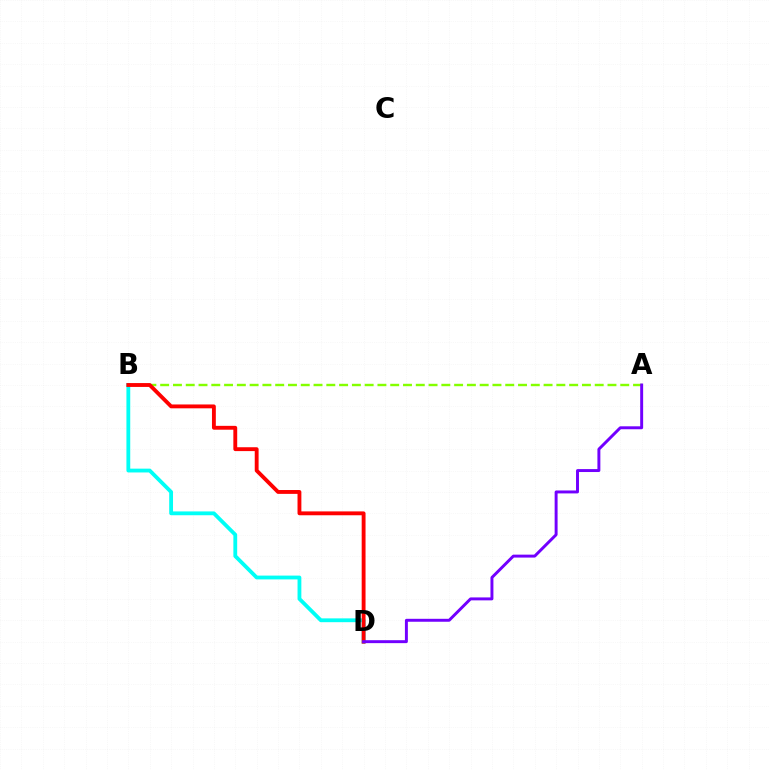{('B', 'D'): [{'color': '#00fff6', 'line_style': 'solid', 'thickness': 2.75}, {'color': '#ff0000', 'line_style': 'solid', 'thickness': 2.78}], ('A', 'B'): [{'color': '#84ff00', 'line_style': 'dashed', 'thickness': 1.74}], ('A', 'D'): [{'color': '#7200ff', 'line_style': 'solid', 'thickness': 2.12}]}